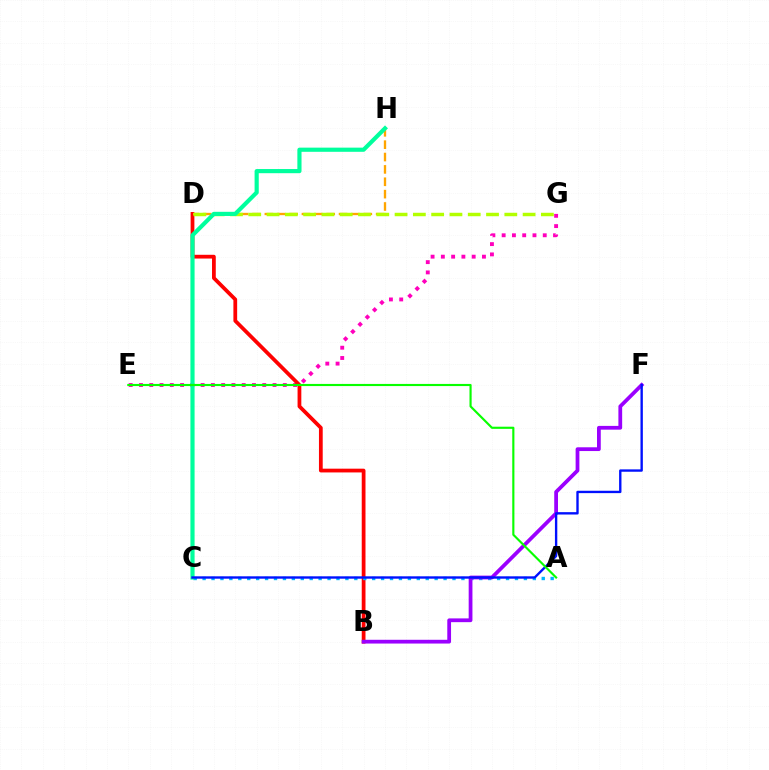{('E', 'G'): [{'color': '#ff00bd', 'line_style': 'dotted', 'thickness': 2.79}], ('B', 'D'): [{'color': '#ff0000', 'line_style': 'solid', 'thickness': 2.71}], ('A', 'C'): [{'color': '#00b5ff', 'line_style': 'dotted', 'thickness': 2.42}], ('D', 'H'): [{'color': '#ffa500', 'line_style': 'dashed', 'thickness': 1.68}], ('D', 'G'): [{'color': '#b3ff00', 'line_style': 'dashed', 'thickness': 2.48}], ('C', 'H'): [{'color': '#00ff9d', 'line_style': 'solid', 'thickness': 3.0}], ('B', 'F'): [{'color': '#9b00ff', 'line_style': 'solid', 'thickness': 2.71}], ('C', 'F'): [{'color': '#0010ff', 'line_style': 'solid', 'thickness': 1.71}], ('A', 'E'): [{'color': '#08ff00', 'line_style': 'solid', 'thickness': 1.54}]}